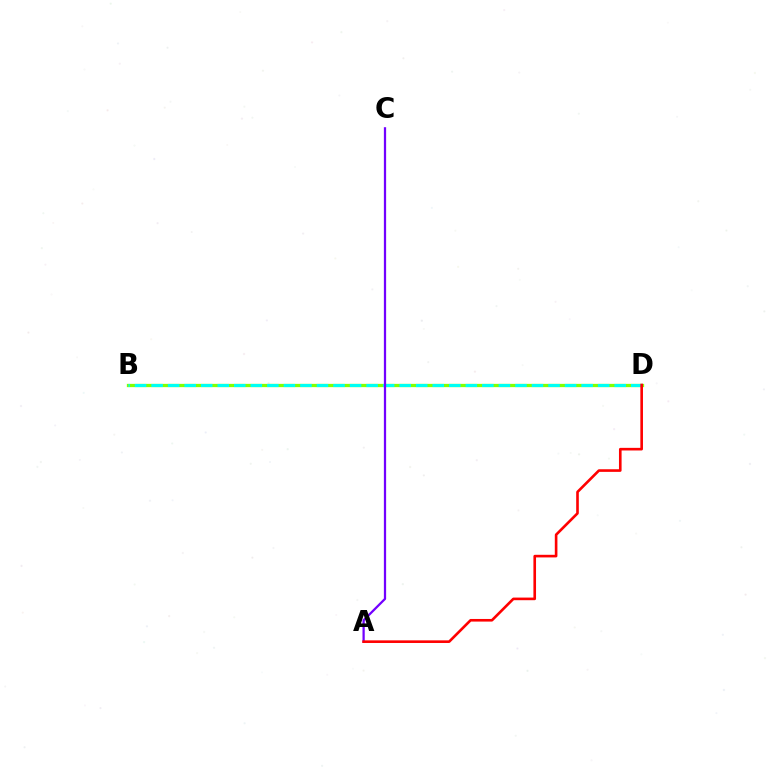{('B', 'D'): [{'color': '#84ff00', 'line_style': 'solid', 'thickness': 2.36}, {'color': '#00fff6', 'line_style': 'dashed', 'thickness': 2.25}], ('A', 'C'): [{'color': '#7200ff', 'line_style': 'solid', 'thickness': 1.62}], ('A', 'D'): [{'color': '#ff0000', 'line_style': 'solid', 'thickness': 1.89}]}